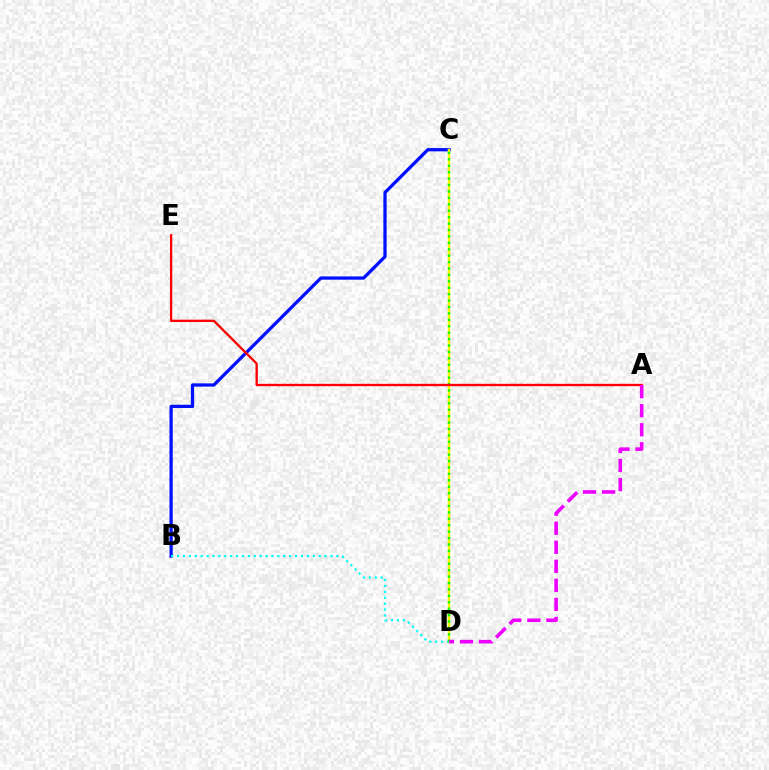{('B', 'C'): [{'color': '#0010ff', 'line_style': 'solid', 'thickness': 2.35}], ('C', 'D'): [{'color': '#fcf500', 'line_style': 'solid', 'thickness': 1.77}, {'color': '#08ff00', 'line_style': 'dotted', 'thickness': 1.74}], ('B', 'D'): [{'color': '#00fff6', 'line_style': 'dotted', 'thickness': 1.6}], ('A', 'E'): [{'color': '#ff0000', 'line_style': 'solid', 'thickness': 1.69}], ('A', 'D'): [{'color': '#ee00ff', 'line_style': 'dashed', 'thickness': 2.59}]}